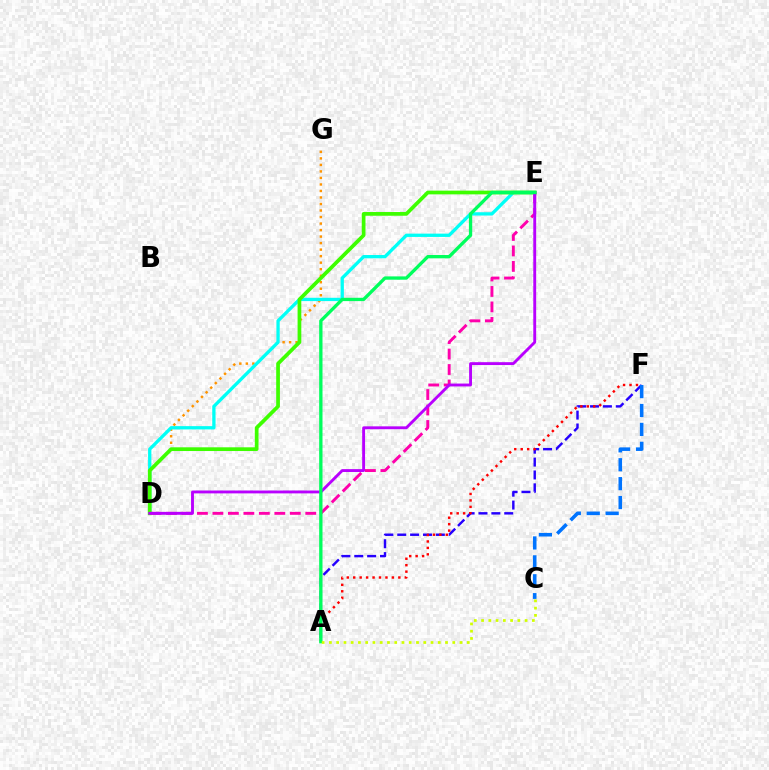{('D', 'G'): [{'color': '#ff9400', 'line_style': 'dotted', 'thickness': 1.77}], ('D', 'E'): [{'color': '#00fff6', 'line_style': 'solid', 'thickness': 2.38}, {'color': '#3dff00', 'line_style': 'solid', 'thickness': 2.68}, {'color': '#ff00ac', 'line_style': 'dashed', 'thickness': 2.1}, {'color': '#b900ff', 'line_style': 'solid', 'thickness': 2.07}], ('A', 'F'): [{'color': '#2500ff', 'line_style': 'dashed', 'thickness': 1.75}, {'color': '#ff0000', 'line_style': 'dotted', 'thickness': 1.75}], ('A', 'E'): [{'color': '#00ff5c', 'line_style': 'solid', 'thickness': 2.39}], ('A', 'C'): [{'color': '#d1ff00', 'line_style': 'dotted', 'thickness': 1.97}], ('C', 'F'): [{'color': '#0074ff', 'line_style': 'dashed', 'thickness': 2.57}]}